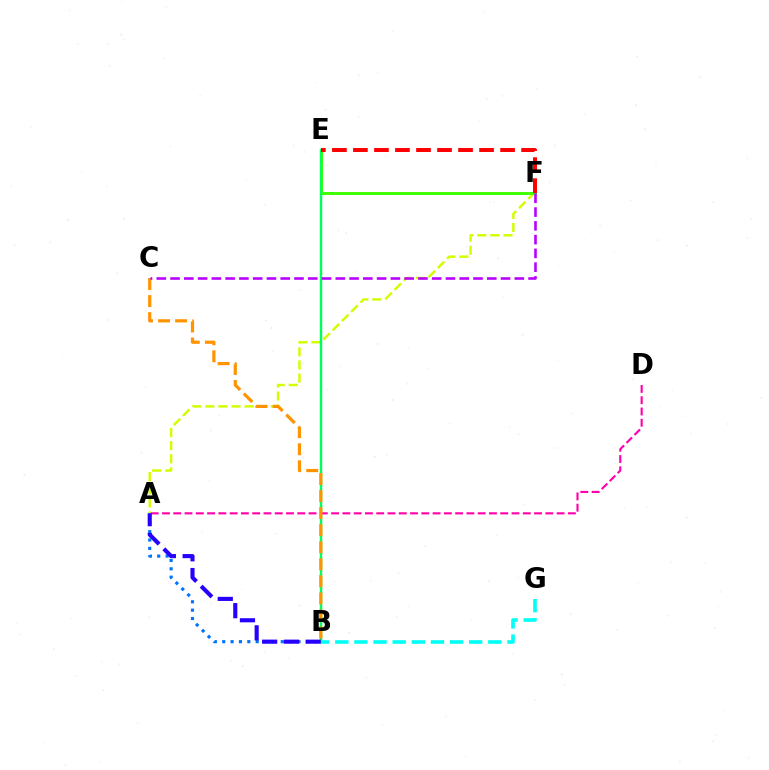{('A', 'F'): [{'color': '#d1ff00', 'line_style': 'dashed', 'thickness': 1.78}], ('E', 'F'): [{'color': '#3dff00', 'line_style': 'solid', 'thickness': 2.11}, {'color': '#ff0000', 'line_style': 'dashed', 'thickness': 2.86}], ('B', 'E'): [{'color': '#00ff5c', 'line_style': 'solid', 'thickness': 1.76}], ('A', 'B'): [{'color': '#0074ff', 'line_style': 'dotted', 'thickness': 2.27}, {'color': '#2500ff', 'line_style': 'dashed', 'thickness': 2.96}], ('A', 'D'): [{'color': '#ff00ac', 'line_style': 'dashed', 'thickness': 1.53}], ('B', 'C'): [{'color': '#ff9400', 'line_style': 'dashed', 'thickness': 2.32}], ('C', 'F'): [{'color': '#b900ff', 'line_style': 'dashed', 'thickness': 1.87}], ('B', 'G'): [{'color': '#00fff6', 'line_style': 'dashed', 'thickness': 2.6}]}